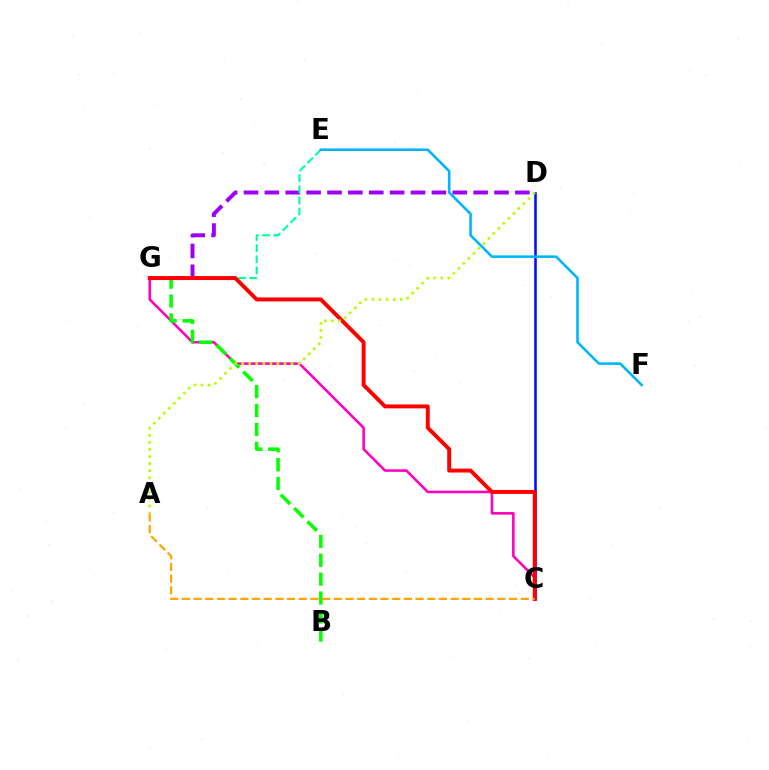{('D', 'G'): [{'color': '#9b00ff', 'line_style': 'dashed', 'thickness': 2.84}], ('E', 'G'): [{'color': '#00ff9d', 'line_style': 'dashed', 'thickness': 1.51}], ('C', 'D'): [{'color': '#0010ff', 'line_style': 'solid', 'thickness': 1.85}], ('C', 'G'): [{'color': '#ff00bd', 'line_style': 'solid', 'thickness': 1.85}, {'color': '#ff0000', 'line_style': 'solid', 'thickness': 2.84}], ('B', 'G'): [{'color': '#08ff00', 'line_style': 'dashed', 'thickness': 2.57}], ('A', 'D'): [{'color': '#b3ff00', 'line_style': 'dotted', 'thickness': 1.92}], ('E', 'F'): [{'color': '#00b5ff', 'line_style': 'solid', 'thickness': 1.86}], ('A', 'C'): [{'color': '#ffa500', 'line_style': 'dashed', 'thickness': 1.59}]}